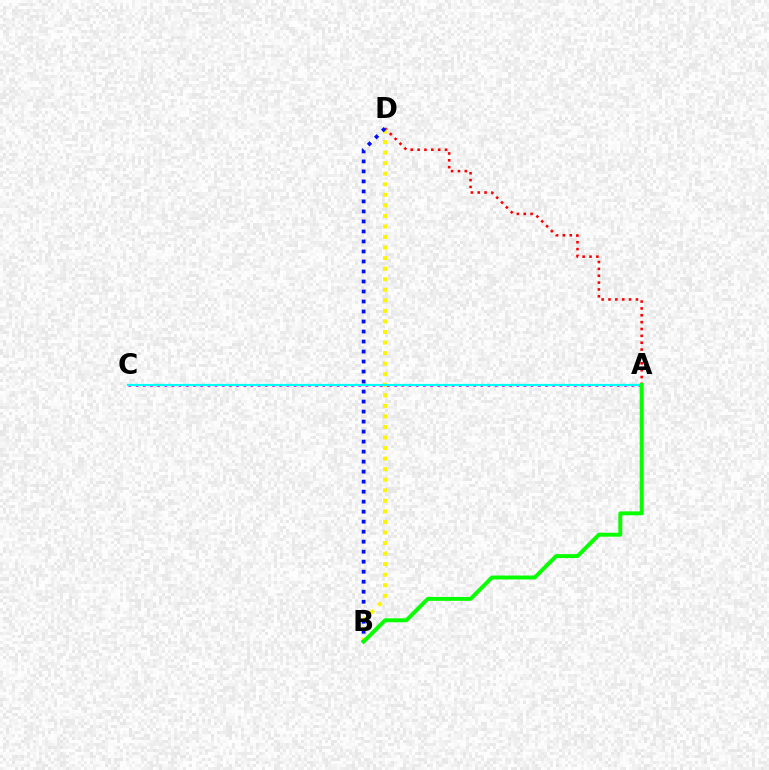{('A', 'D'): [{'color': '#ff0000', 'line_style': 'dotted', 'thickness': 1.86}], ('B', 'D'): [{'color': '#fcf500', 'line_style': 'dotted', 'thickness': 2.87}, {'color': '#0010ff', 'line_style': 'dotted', 'thickness': 2.72}], ('A', 'C'): [{'color': '#ee00ff', 'line_style': 'dotted', 'thickness': 1.95}, {'color': '#00fff6', 'line_style': 'solid', 'thickness': 1.58}], ('A', 'B'): [{'color': '#08ff00', 'line_style': 'solid', 'thickness': 2.82}]}